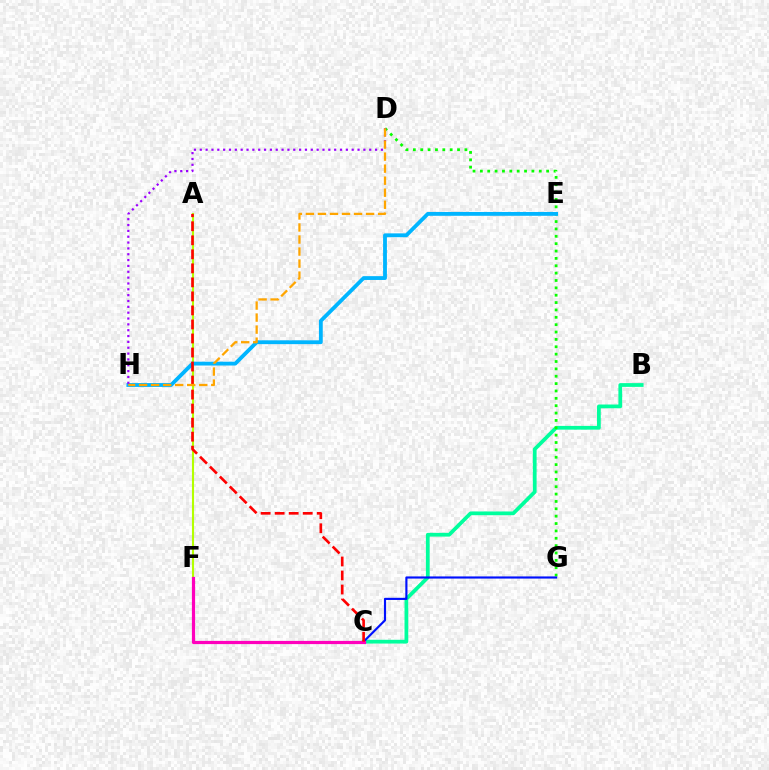{('B', 'C'): [{'color': '#00ff9d', 'line_style': 'solid', 'thickness': 2.7}], ('D', 'G'): [{'color': '#08ff00', 'line_style': 'dotted', 'thickness': 2.0}], ('C', 'G'): [{'color': '#0010ff', 'line_style': 'solid', 'thickness': 1.55}], ('A', 'F'): [{'color': '#b3ff00', 'line_style': 'solid', 'thickness': 1.52}], ('E', 'H'): [{'color': '#00b5ff', 'line_style': 'solid', 'thickness': 2.76}], ('C', 'F'): [{'color': '#ff00bd', 'line_style': 'solid', 'thickness': 2.3}], ('A', 'C'): [{'color': '#ff0000', 'line_style': 'dashed', 'thickness': 1.91}], ('D', 'H'): [{'color': '#9b00ff', 'line_style': 'dotted', 'thickness': 1.59}, {'color': '#ffa500', 'line_style': 'dashed', 'thickness': 1.63}]}